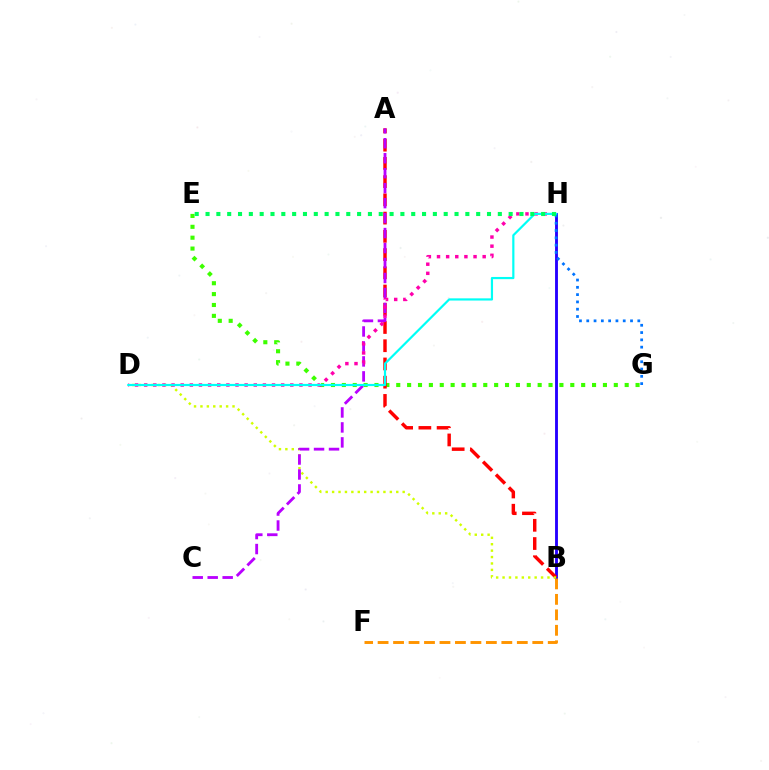{('E', 'G'): [{'color': '#3dff00', 'line_style': 'dotted', 'thickness': 2.96}], ('B', 'H'): [{'color': '#2500ff', 'line_style': 'solid', 'thickness': 2.06}], ('A', 'B'): [{'color': '#ff0000', 'line_style': 'dashed', 'thickness': 2.48}], ('B', 'D'): [{'color': '#d1ff00', 'line_style': 'dotted', 'thickness': 1.74}], ('A', 'C'): [{'color': '#b900ff', 'line_style': 'dashed', 'thickness': 2.03}], ('D', 'H'): [{'color': '#ff00ac', 'line_style': 'dotted', 'thickness': 2.48}, {'color': '#00fff6', 'line_style': 'solid', 'thickness': 1.58}], ('B', 'F'): [{'color': '#ff9400', 'line_style': 'dashed', 'thickness': 2.1}], ('G', 'H'): [{'color': '#0074ff', 'line_style': 'dotted', 'thickness': 1.98}], ('E', 'H'): [{'color': '#00ff5c', 'line_style': 'dotted', 'thickness': 2.94}]}